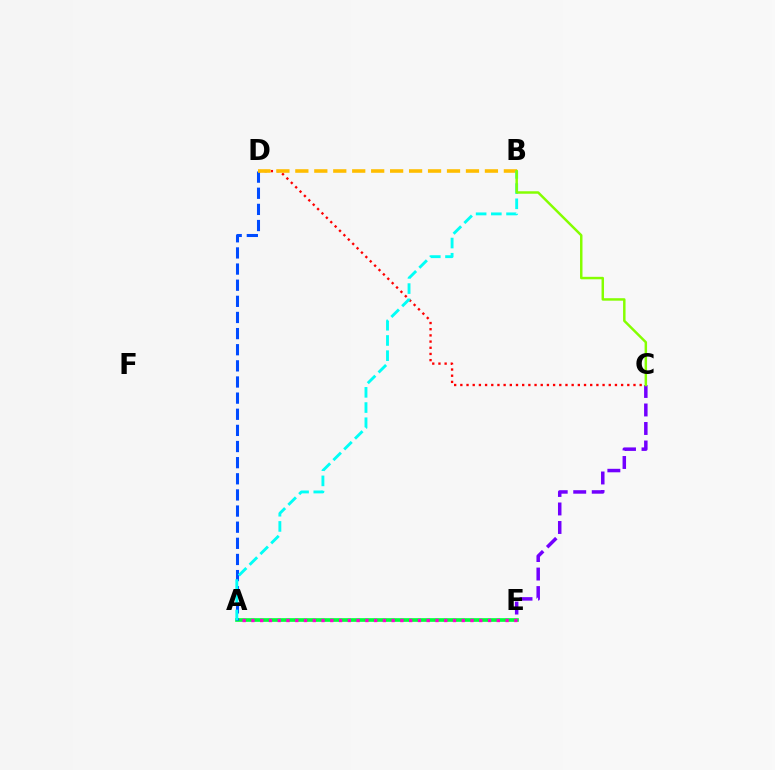{('A', 'E'): [{'color': '#00ff39', 'line_style': 'solid', 'thickness': 2.65}, {'color': '#ff00cf', 'line_style': 'dotted', 'thickness': 2.38}], ('A', 'D'): [{'color': '#004bff', 'line_style': 'dashed', 'thickness': 2.19}], ('C', 'D'): [{'color': '#ff0000', 'line_style': 'dotted', 'thickness': 1.68}], ('B', 'D'): [{'color': '#ffbd00', 'line_style': 'dashed', 'thickness': 2.58}], ('A', 'B'): [{'color': '#00fff6', 'line_style': 'dashed', 'thickness': 2.07}], ('C', 'E'): [{'color': '#7200ff', 'line_style': 'dashed', 'thickness': 2.51}], ('B', 'C'): [{'color': '#84ff00', 'line_style': 'solid', 'thickness': 1.78}]}